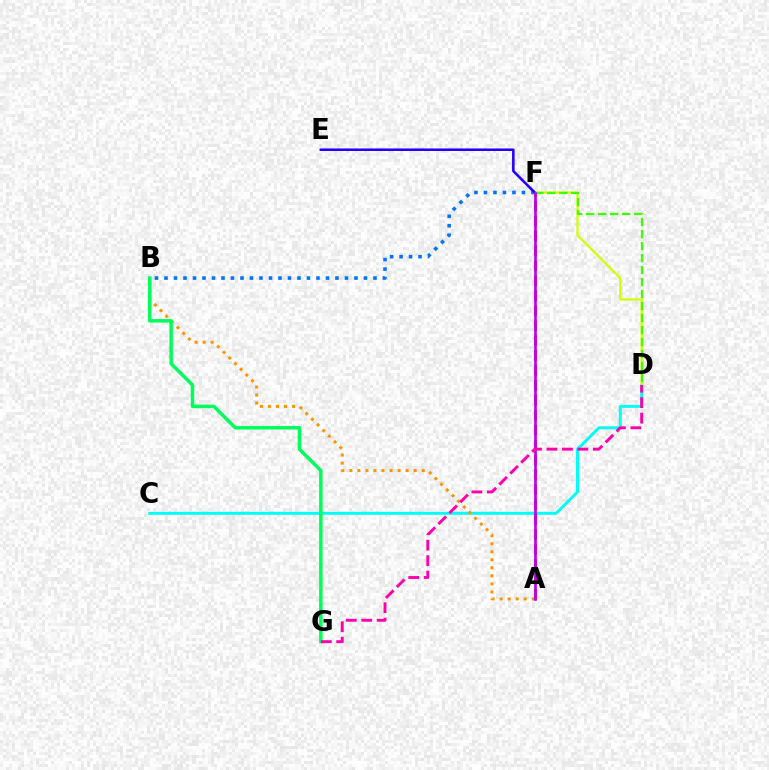{('C', 'D'): [{'color': '#00fff6', 'line_style': 'solid', 'thickness': 2.13}], ('B', 'F'): [{'color': '#0074ff', 'line_style': 'dotted', 'thickness': 2.58}], ('D', 'F'): [{'color': '#d1ff00', 'line_style': 'solid', 'thickness': 1.61}, {'color': '#3dff00', 'line_style': 'dashed', 'thickness': 1.63}], ('E', 'F'): [{'color': '#2500ff', 'line_style': 'solid', 'thickness': 1.84}], ('A', 'B'): [{'color': '#ff9400', 'line_style': 'dotted', 'thickness': 2.18}], ('B', 'G'): [{'color': '#00ff5c', 'line_style': 'solid', 'thickness': 2.51}], ('A', 'F'): [{'color': '#ff0000', 'line_style': 'dashed', 'thickness': 2.03}, {'color': '#b900ff', 'line_style': 'solid', 'thickness': 1.91}], ('D', 'G'): [{'color': '#ff00ac', 'line_style': 'dashed', 'thickness': 2.1}]}